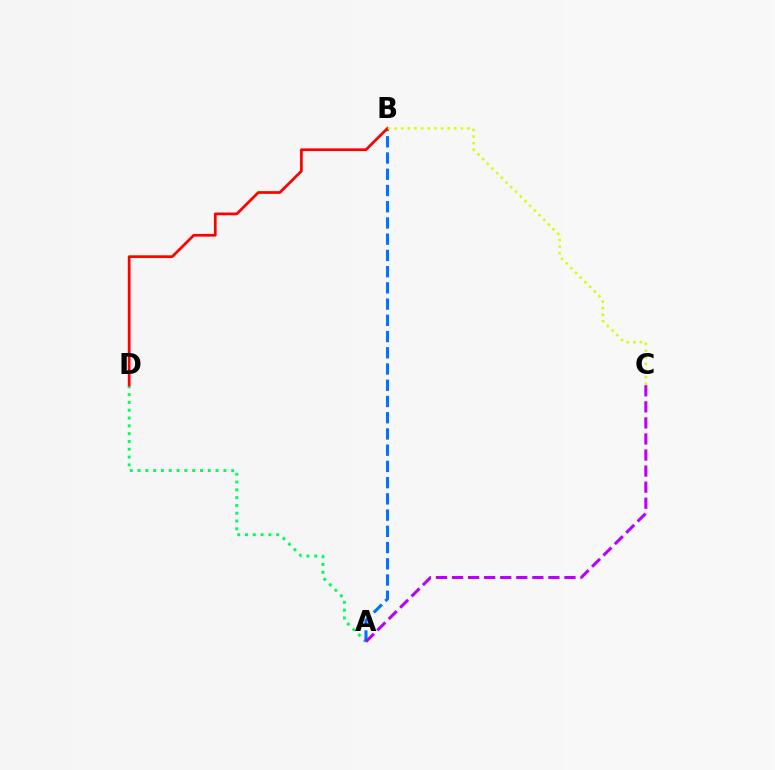{('A', 'D'): [{'color': '#00ff5c', 'line_style': 'dotted', 'thickness': 2.12}], ('A', 'B'): [{'color': '#0074ff', 'line_style': 'dashed', 'thickness': 2.2}], ('B', 'D'): [{'color': '#ff0000', 'line_style': 'solid', 'thickness': 1.96}], ('B', 'C'): [{'color': '#d1ff00', 'line_style': 'dotted', 'thickness': 1.8}], ('A', 'C'): [{'color': '#b900ff', 'line_style': 'dashed', 'thickness': 2.18}]}